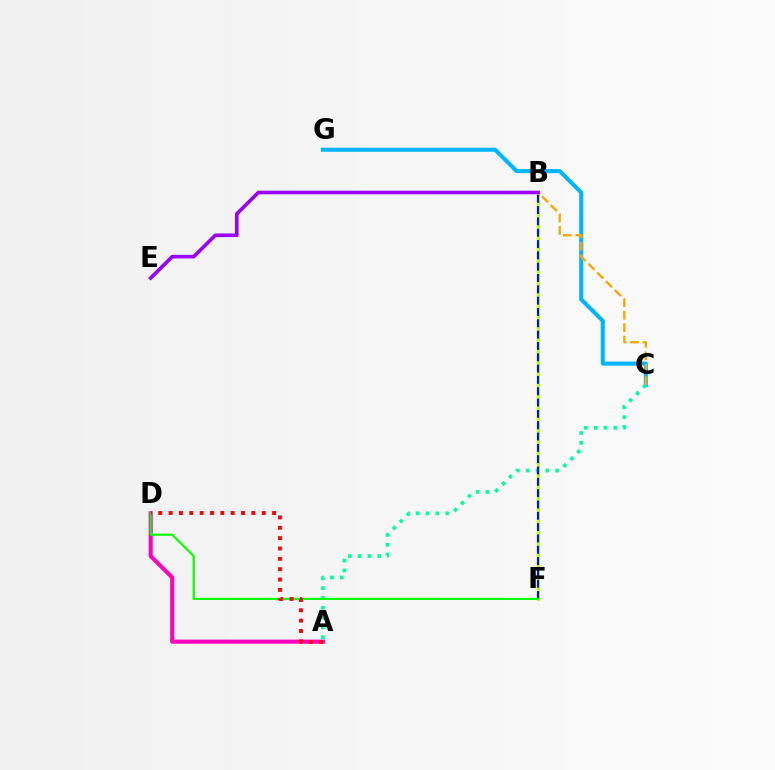{('C', 'G'): [{'color': '#00b5ff', 'line_style': 'solid', 'thickness': 2.92}], ('A', 'D'): [{'color': '#ff00bd', 'line_style': 'solid', 'thickness': 2.94}, {'color': '#ff0000', 'line_style': 'dotted', 'thickness': 2.81}], ('A', 'C'): [{'color': '#00ff9d', 'line_style': 'dotted', 'thickness': 2.67}], ('B', 'F'): [{'color': '#b3ff00', 'line_style': 'solid', 'thickness': 2.03}, {'color': '#0010ff', 'line_style': 'dashed', 'thickness': 1.54}], ('D', 'F'): [{'color': '#08ff00', 'line_style': 'solid', 'thickness': 1.56}], ('B', 'C'): [{'color': '#ffa500', 'line_style': 'dashed', 'thickness': 1.69}], ('B', 'E'): [{'color': '#9b00ff', 'line_style': 'solid', 'thickness': 2.61}]}